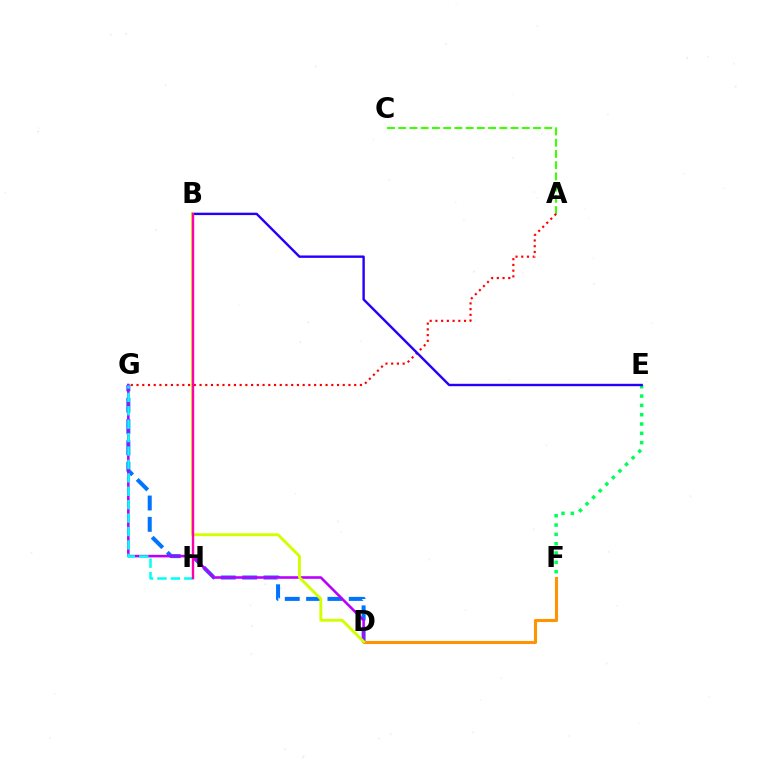{('D', 'G'): [{'color': '#0074ff', 'line_style': 'dashed', 'thickness': 2.9}, {'color': '#b900ff', 'line_style': 'solid', 'thickness': 1.85}], ('A', 'C'): [{'color': '#3dff00', 'line_style': 'dashed', 'thickness': 1.53}], ('A', 'G'): [{'color': '#ff0000', 'line_style': 'dotted', 'thickness': 1.56}], ('E', 'F'): [{'color': '#00ff5c', 'line_style': 'dotted', 'thickness': 2.53}], ('B', 'E'): [{'color': '#2500ff', 'line_style': 'solid', 'thickness': 1.73}], ('D', 'F'): [{'color': '#ff9400', 'line_style': 'solid', 'thickness': 2.21}], ('B', 'D'): [{'color': '#d1ff00', 'line_style': 'solid', 'thickness': 2.07}], ('G', 'H'): [{'color': '#00fff6', 'line_style': 'dashed', 'thickness': 1.82}], ('B', 'H'): [{'color': '#ff00ac', 'line_style': 'solid', 'thickness': 1.71}]}